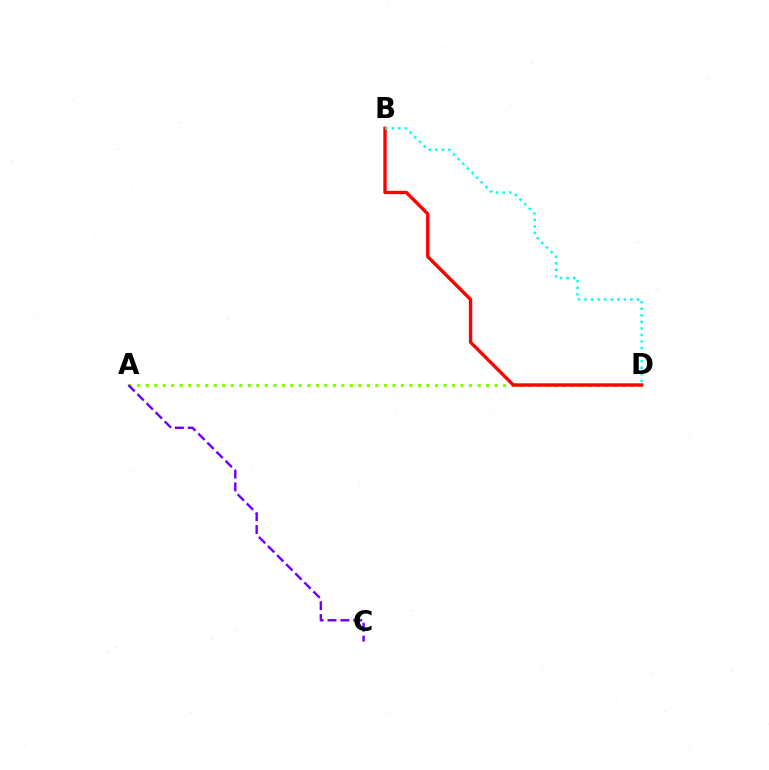{('A', 'D'): [{'color': '#84ff00', 'line_style': 'dotted', 'thickness': 2.31}], ('B', 'D'): [{'color': '#ff0000', 'line_style': 'solid', 'thickness': 2.43}, {'color': '#00fff6', 'line_style': 'dotted', 'thickness': 1.78}], ('A', 'C'): [{'color': '#7200ff', 'line_style': 'dashed', 'thickness': 1.75}]}